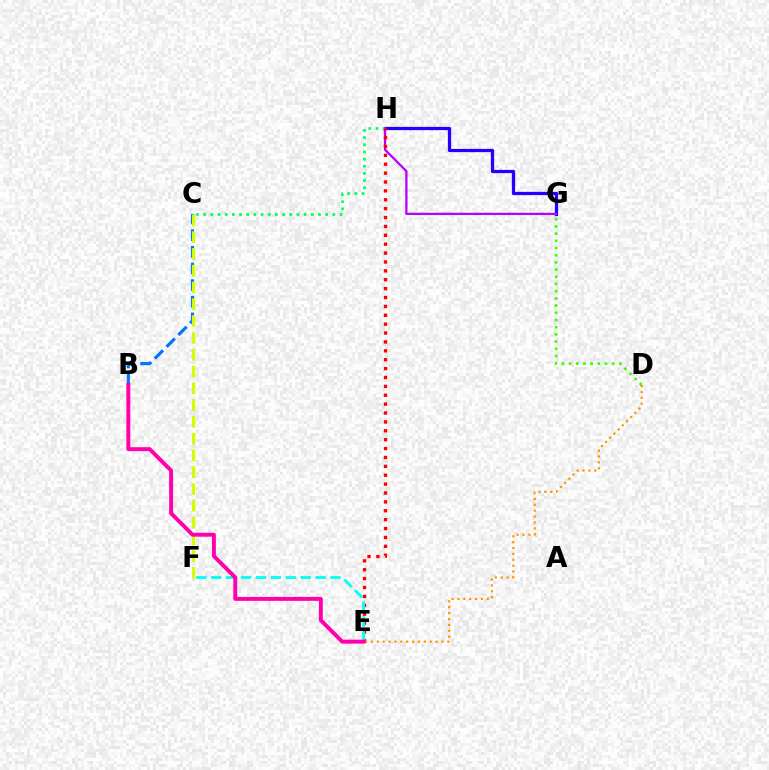{('G', 'H'): [{'color': '#2500ff', 'line_style': 'solid', 'thickness': 2.35}, {'color': '#b900ff', 'line_style': 'solid', 'thickness': 1.64}], ('C', 'H'): [{'color': '#00ff5c', 'line_style': 'dotted', 'thickness': 1.95}], ('B', 'C'): [{'color': '#0074ff', 'line_style': 'dashed', 'thickness': 2.26}], ('C', 'F'): [{'color': '#d1ff00', 'line_style': 'dashed', 'thickness': 2.28}], ('D', 'G'): [{'color': '#3dff00', 'line_style': 'dotted', 'thickness': 1.95}], ('E', 'H'): [{'color': '#ff0000', 'line_style': 'dotted', 'thickness': 2.41}], ('E', 'F'): [{'color': '#00fff6', 'line_style': 'dashed', 'thickness': 2.03}], ('D', 'E'): [{'color': '#ff9400', 'line_style': 'dotted', 'thickness': 1.6}], ('B', 'E'): [{'color': '#ff00ac', 'line_style': 'solid', 'thickness': 2.84}]}